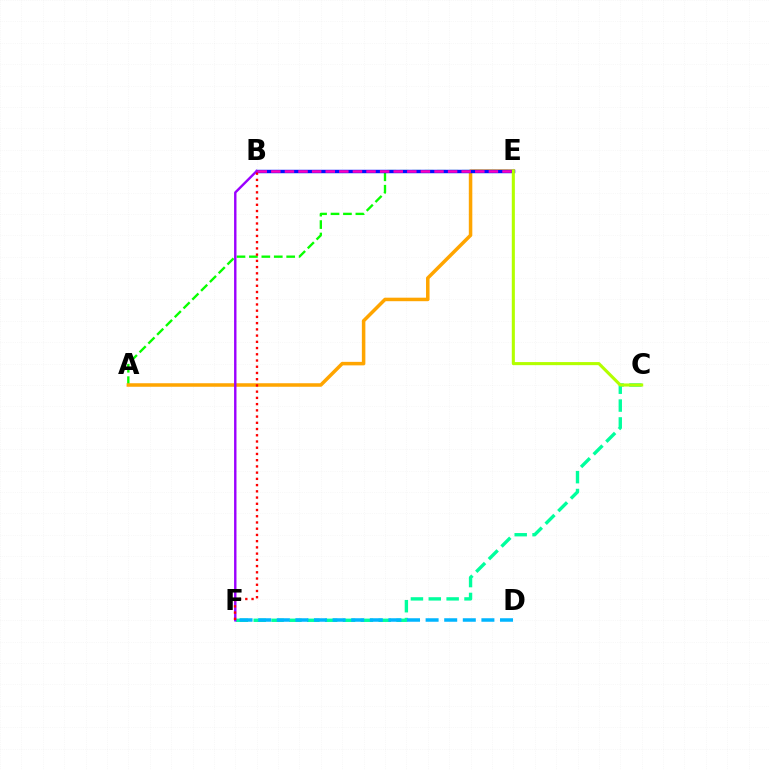{('C', 'F'): [{'color': '#00ff9d', 'line_style': 'dashed', 'thickness': 2.43}], ('A', 'E'): [{'color': '#08ff00', 'line_style': 'dashed', 'thickness': 1.69}, {'color': '#ffa500', 'line_style': 'solid', 'thickness': 2.53}], ('B', 'E'): [{'color': '#0010ff', 'line_style': 'solid', 'thickness': 2.47}, {'color': '#ff00bd', 'line_style': 'dashed', 'thickness': 1.85}], ('C', 'E'): [{'color': '#b3ff00', 'line_style': 'solid', 'thickness': 2.22}], ('B', 'F'): [{'color': '#9b00ff', 'line_style': 'solid', 'thickness': 1.73}, {'color': '#ff0000', 'line_style': 'dotted', 'thickness': 1.69}], ('D', 'F'): [{'color': '#00b5ff', 'line_style': 'dashed', 'thickness': 2.53}]}